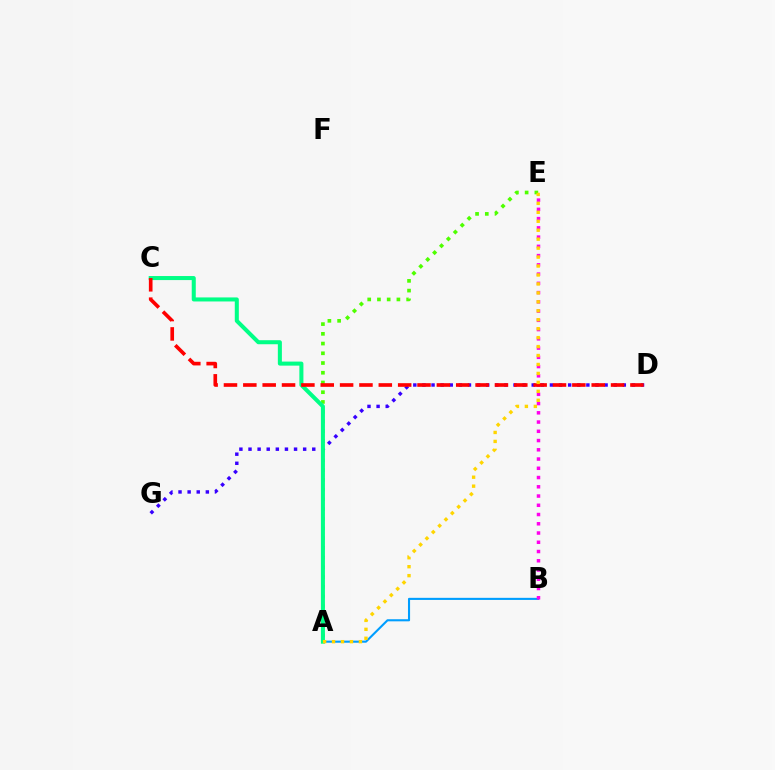{('A', 'E'): [{'color': '#4fff00', 'line_style': 'dotted', 'thickness': 2.64}, {'color': '#ffd500', 'line_style': 'dotted', 'thickness': 2.43}], ('D', 'G'): [{'color': '#3700ff', 'line_style': 'dotted', 'thickness': 2.47}], ('A', 'B'): [{'color': '#009eff', 'line_style': 'solid', 'thickness': 1.52}], ('A', 'C'): [{'color': '#00ff86', 'line_style': 'solid', 'thickness': 2.91}], ('B', 'E'): [{'color': '#ff00ed', 'line_style': 'dotted', 'thickness': 2.51}], ('C', 'D'): [{'color': '#ff0000', 'line_style': 'dashed', 'thickness': 2.63}]}